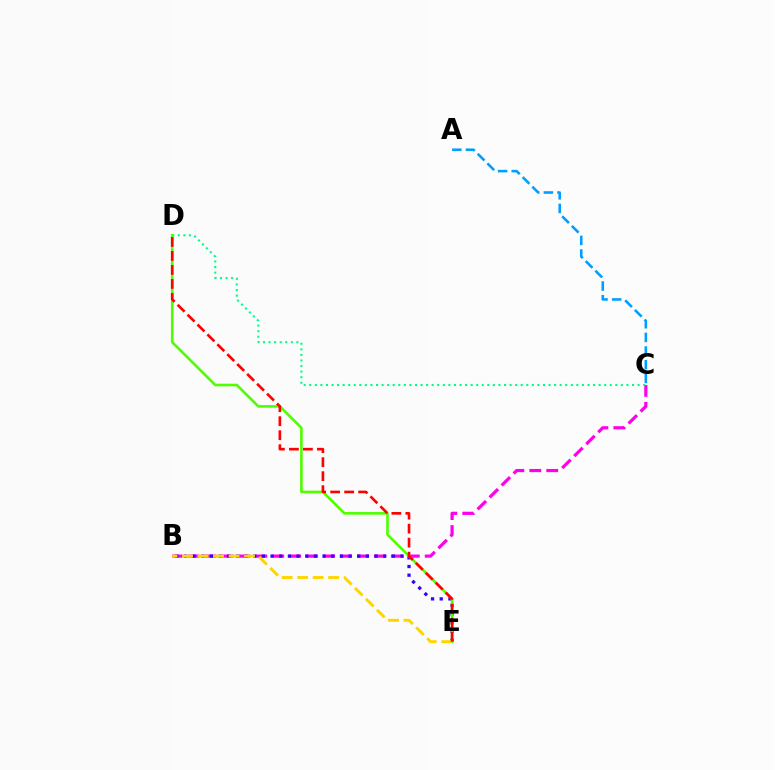{('B', 'C'): [{'color': '#ff00ed', 'line_style': 'dashed', 'thickness': 2.3}], ('B', 'E'): [{'color': '#3700ff', 'line_style': 'dotted', 'thickness': 2.35}, {'color': '#ffd500', 'line_style': 'dashed', 'thickness': 2.11}], ('C', 'D'): [{'color': '#00ff86', 'line_style': 'dotted', 'thickness': 1.51}], ('D', 'E'): [{'color': '#4fff00', 'line_style': 'solid', 'thickness': 1.88}, {'color': '#ff0000', 'line_style': 'dashed', 'thickness': 1.9}], ('A', 'C'): [{'color': '#009eff', 'line_style': 'dashed', 'thickness': 1.85}]}